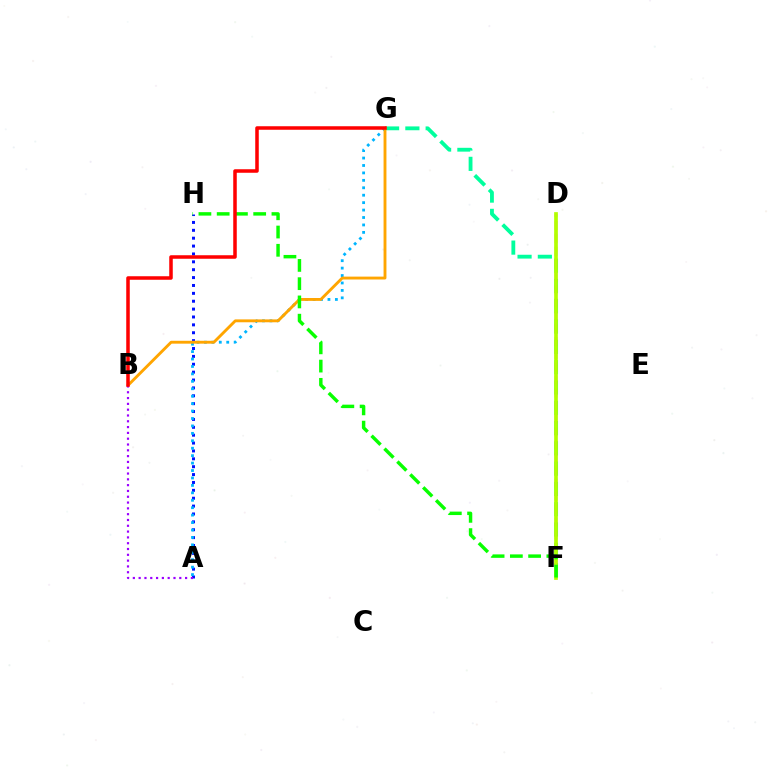{('F', 'G'): [{'color': '#00ff9d', 'line_style': 'dashed', 'thickness': 2.76}], ('D', 'F'): [{'color': '#ff00bd', 'line_style': 'dashed', 'thickness': 1.75}, {'color': '#b3ff00', 'line_style': 'solid', 'thickness': 2.66}], ('A', 'H'): [{'color': '#0010ff', 'line_style': 'dotted', 'thickness': 2.14}], ('A', 'G'): [{'color': '#00b5ff', 'line_style': 'dotted', 'thickness': 2.02}], ('B', 'G'): [{'color': '#ffa500', 'line_style': 'solid', 'thickness': 2.07}, {'color': '#ff0000', 'line_style': 'solid', 'thickness': 2.54}], ('F', 'H'): [{'color': '#08ff00', 'line_style': 'dashed', 'thickness': 2.48}], ('A', 'B'): [{'color': '#9b00ff', 'line_style': 'dotted', 'thickness': 1.58}]}